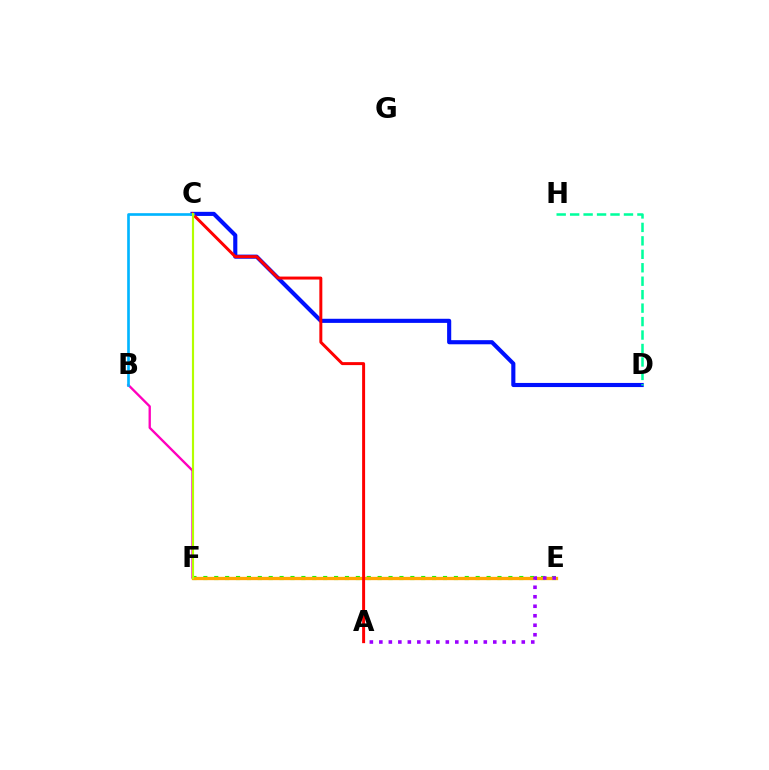{('E', 'F'): [{'color': '#08ff00', 'line_style': 'dotted', 'thickness': 2.96}, {'color': '#ffa500', 'line_style': 'solid', 'thickness': 2.38}], ('C', 'D'): [{'color': '#0010ff', 'line_style': 'solid', 'thickness': 2.96}], ('A', 'C'): [{'color': '#ff0000', 'line_style': 'solid', 'thickness': 2.14}], ('B', 'F'): [{'color': '#ff00bd', 'line_style': 'solid', 'thickness': 1.68}], ('B', 'C'): [{'color': '#00b5ff', 'line_style': 'solid', 'thickness': 1.91}], ('C', 'F'): [{'color': '#b3ff00', 'line_style': 'solid', 'thickness': 1.55}], ('D', 'H'): [{'color': '#00ff9d', 'line_style': 'dashed', 'thickness': 1.83}], ('A', 'E'): [{'color': '#9b00ff', 'line_style': 'dotted', 'thickness': 2.58}]}